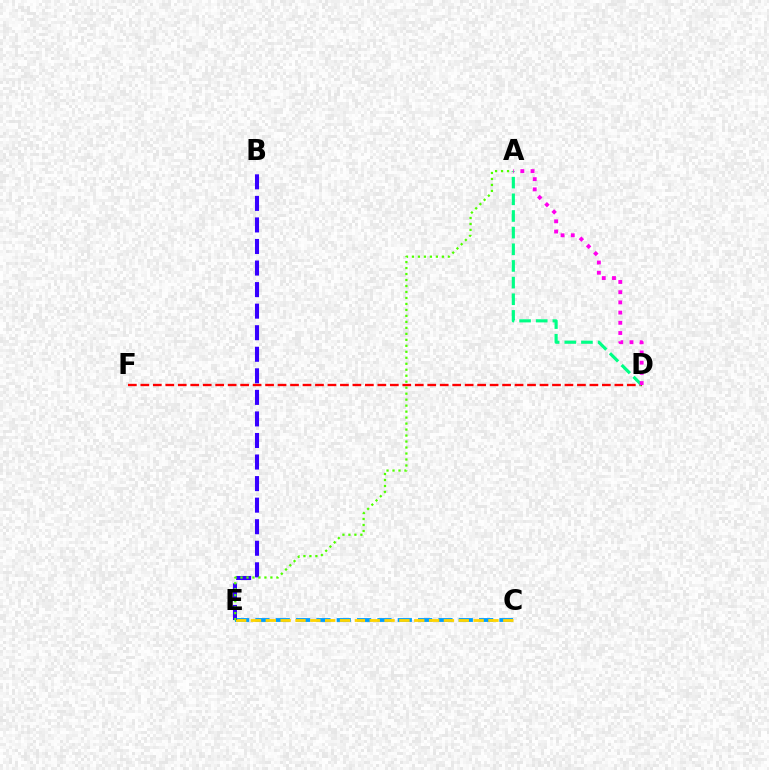{('C', 'E'): [{'color': '#009eff', 'line_style': 'dashed', 'thickness': 2.76}, {'color': '#ffd500', 'line_style': 'dashed', 'thickness': 2.02}], ('D', 'F'): [{'color': '#ff0000', 'line_style': 'dashed', 'thickness': 1.69}], ('B', 'E'): [{'color': '#3700ff', 'line_style': 'dashed', 'thickness': 2.93}], ('A', 'D'): [{'color': '#00ff86', 'line_style': 'dashed', 'thickness': 2.26}, {'color': '#ff00ed', 'line_style': 'dotted', 'thickness': 2.77}], ('A', 'E'): [{'color': '#4fff00', 'line_style': 'dotted', 'thickness': 1.63}]}